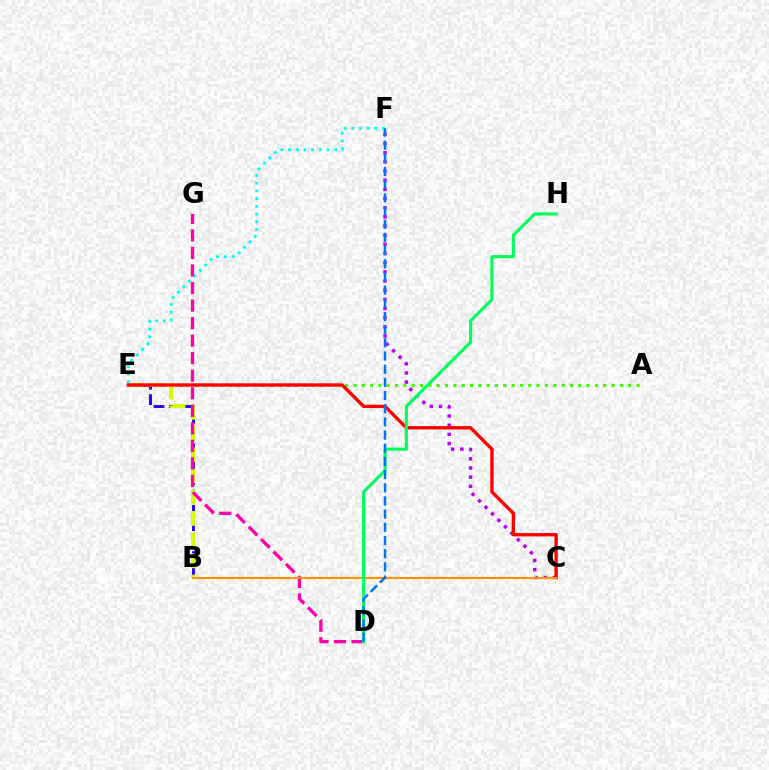{('B', 'E'): [{'color': '#2500ff', 'line_style': 'dashed', 'thickness': 2.09}, {'color': '#d1ff00', 'line_style': 'dashed', 'thickness': 2.88}], ('A', 'E'): [{'color': '#3dff00', 'line_style': 'dotted', 'thickness': 2.26}], ('C', 'F'): [{'color': '#b900ff', 'line_style': 'dotted', 'thickness': 2.49}], ('E', 'F'): [{'color': '#00fff6', 'line_style': 'dotted', 'thickness': 2.09}], ('D', 'G'): [{'color': '#ff00ac', 'line_style': 'dashed', 'thickness': 2.38}], ('C', 'E'): [{'color': '#ff0000', 'line_style': 'solid', 'thickness': 2.41}], ('B', 'C'): [{'color': '#ff9400', 'line_style': 'solid', 'thickness': 1.53}], ('D', 'H'): [{'color': '#00ff5c', 'line_style': 'solid', 'thickness': 2.24}], ('D', 'F'): [{'color': '#0074ff', 'line_style': 'dashed', 'thickness': 1.79}]}